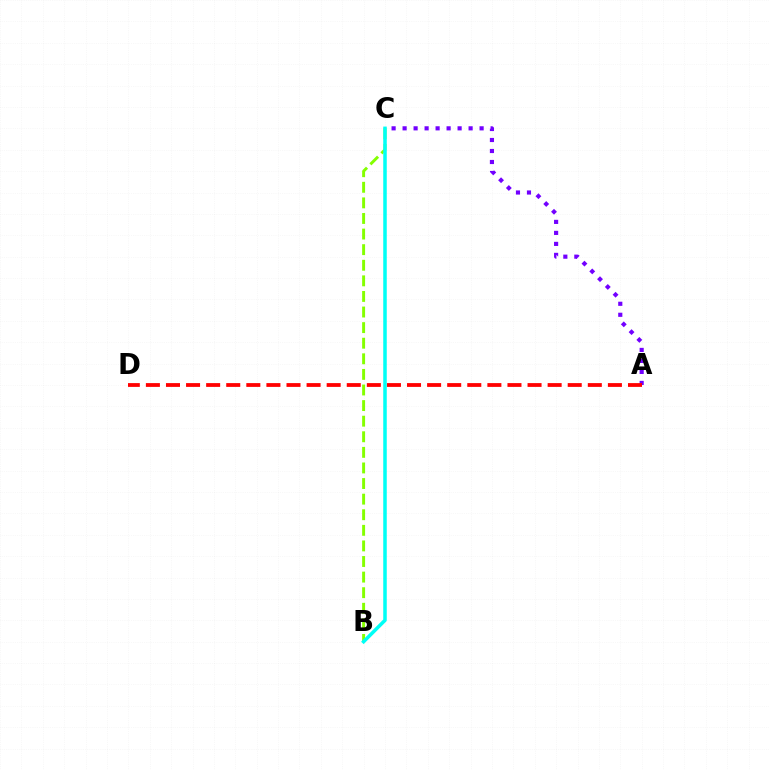{('A', 'C'): [{'color': '#7200ff', 'line_style': 'dotted', 'thickness': 2.99}], ('A', 'D'): [{'color': '#ff0000', 'line_style': 'dashed', 'thickness': 2.73}], ('B', 'C'): [{'color': '#84ff00', 'line_style': 'dashed', 'thickness': 2.12}, {'color': '#00fff6', 'line_style': 'solid', 'thickness': 2.54}]}